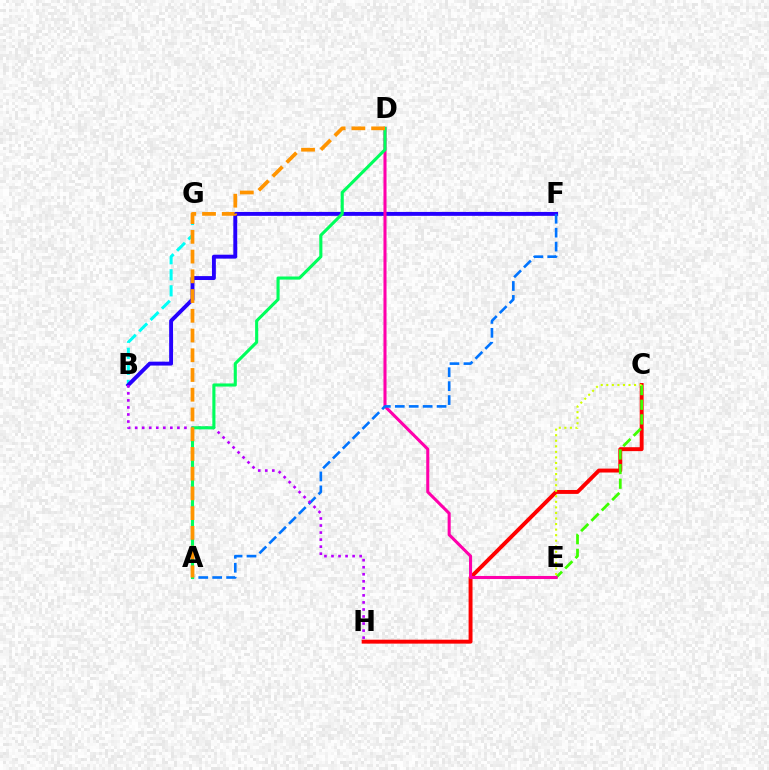{('C', 'H'): [{'color': '#ff0000', 'line_style': 'solid', 'thickness': 2.82}], ('B', 'G'): [{'color': '#00fff6', 'line_style': 'dashed', 'thickness': 2.18}], ('C', 'E'): [{'color': '#3dff00', 'line_style': 'dashed', 'thickness': 1.99}, {'color': '#d1ff00', 'line_style': 'dotted', 'thickness': 1.51}], ('B', 'F'): [{'color': '#2500ff', 'line_style': 'solid', 'thickness': 2.82}], ('D', 'E'): [{'color': '#ff00ac', 'line_style': 'solid', 'thickness': 2.2}], ('A', 'F'): [{'color': '#0074ff', 'line_style': 'dashed', 'thickness': 1.89}], ('B', 'H'): [{'color': '#b900ff', 'line_style': 'dotted', 'thickness': 1.91}], ('A', 'D'): [{'color': '#00ff5c', 'line_style': 'solid', 'thickness': 2.24}, {'color': '#ff9400', 'line_style': 'dashed', 'thickness': 2.68}]}